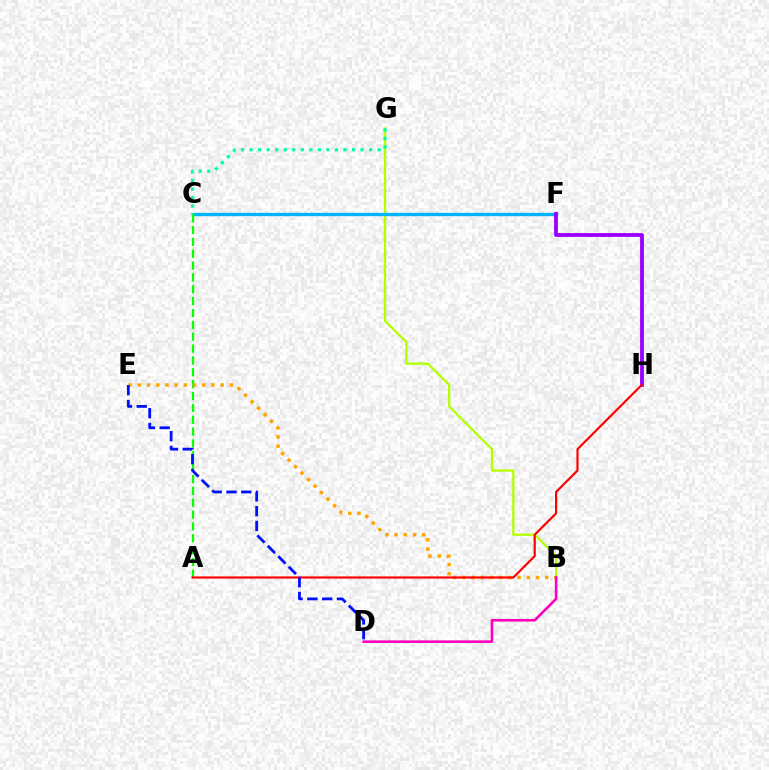{('B', 'G'): [{'color': '#b3ff00', 'line_style': 'solid', 'thickness': 1.65}], ('C', 'F'): [{'color': '#00b5ff', 'line_style': 'solid', 'thickness': 2.4}], ('F', 'H'): [{'color': '#9b00ff', 'line_style': 'solid', 'thickness': 2.75}], ('C', 'G'): [{'color': '#00ff9d', 'line_style': 'dotted', 'thickness': 2.32}], ('A', 'C'): [{'color': '#08ff00', 'line_style': 'dashed', 'thickness': 1.61}], ('B', 'E'): [{'color': '#ffa500', 'line_style': 'dotted', 'thickness': 2.5}], ('A', 'H'): [{'color': '#ff0000', 'line_style': 'solid', 'thickness': 1.57}], ('D', 'E'): [{'color': '#0010ff', 'line_style': 'dashed', 'thickness': 2.01}], ('B', 'D'): [{'color': '#ff00bd', 'line_style': 'solid', 'thickness': 1.88}]}